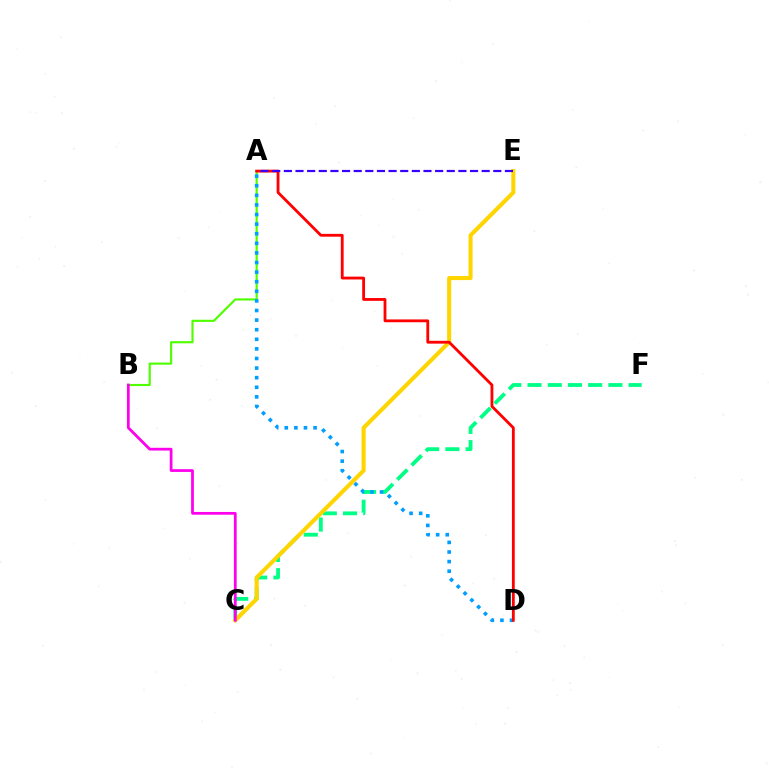{('C', 'F'): [{'color': '#00ff86', 'line_style': 'dashed', 'thickness': 2.75}], ('A', 'B'): [{'color': '#4fff00', 'line_style': 'solid', 'thickness': 1.55}], ('C', 'E'): [{'color': '#ffd500', 'line_style': 'solid', 'thickness': 2.93}], ('A', 'D'): [{'color': '#009eff', 'line_style': 'dotted', 'thickness': 2.61}, {'color': '#ff0000', 'line_style': 'solid', 'thickness': 2.03}], ('B', 'C'): [{'color': '#ff00ed', 'line_style': 'solid', 'thickness': 1.98}], ('A', 'E'): [{'color': '#3700ff', 'line_style': 'dashed', 'thickness': 1.58}]}